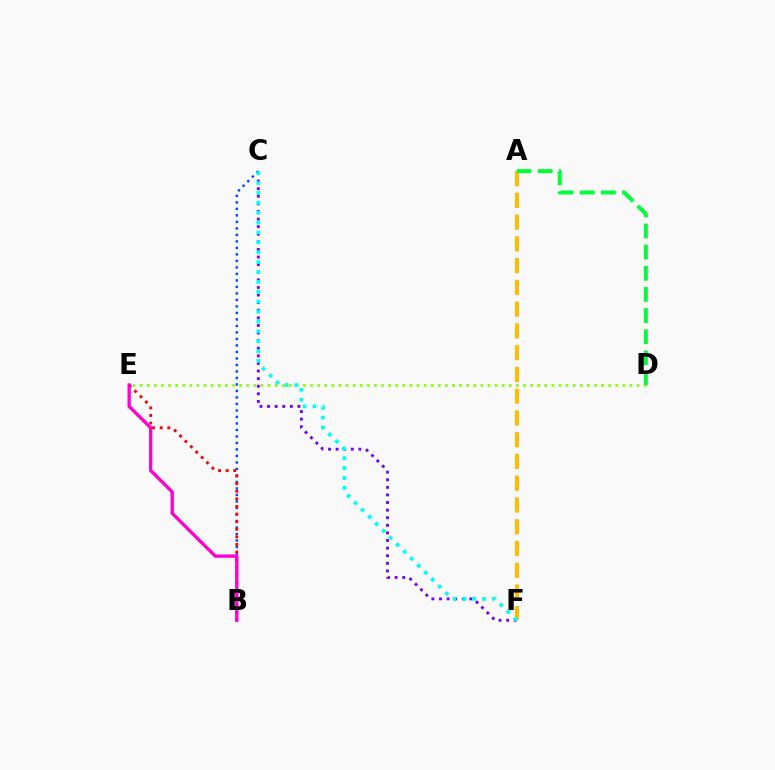{('C', 'F'): [{'color': '#7200ff', 'line_style': 'dotted', 'thickness': 2.06}, {'color': '#00fff6', 'line_style': 'dotted', 'thickness': 2.69}], ('B', 'C'): [{'color': '#004bff', 'line_style': 'dotted', 'thickness': 1.77}], ('A', 'F'): [{'color': '#ffbd00', 'line_style': 'dashed', 'thickness': 2.96}], ('B', 'E'): [{'color': '#ff0000', 'line_style': 'dotted', 'thickness': 2.06}, {'color': '#ff00cf', 'line_style': 'solid', 'thickness': 2.39}], ('D', 'E'): [{'color': '#84ff00', 'line_style': 'dotted', 'thickness': 1.93}], ('A', 'D'): [{'color': '#00ff39', 'line_style': 'dashed', 'thickness': 2.87}]}